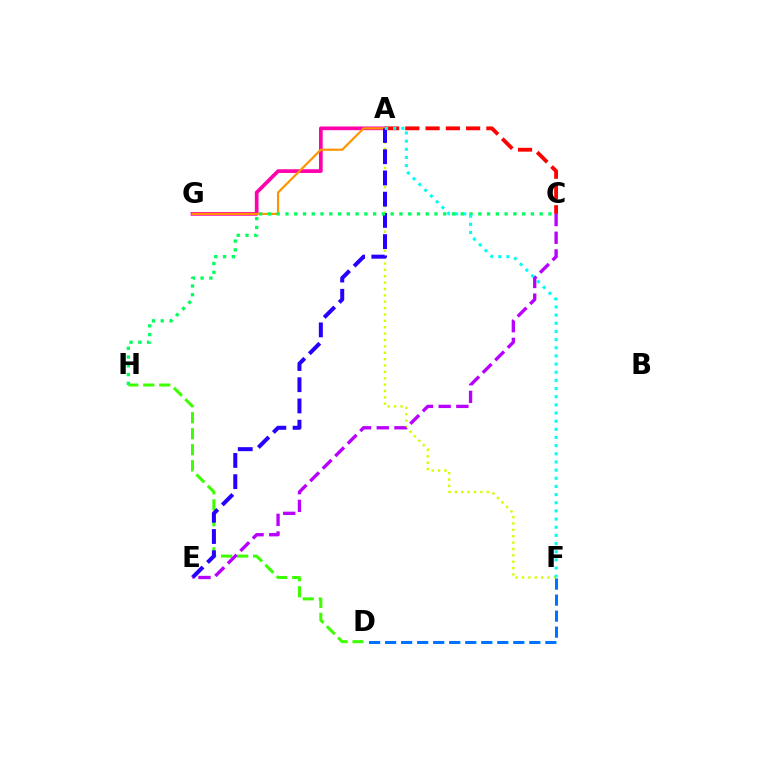{('A', 'F'): [{'color': '#d1ff00', 'line_style': 'dotted', 'thickness': 1.73}, {'color': '#00fff6', 'line_style': 'dotted', 'thickness': 2.22}], ('D', 'H'): [{'color': '#3dff00', 'line_style': 'dashed', 'thickness': 2.17}], ('A', 'G'): [{'color': '#ff00ac', 'line_style': 'solid', 'thickness': 2.66}, {'color': '#ff9400', 'line_style': 'solid', 'thickness': 1.57}], ('D', 'F'): [{'color': '#0074ff', 'line_style': 'dashed', 'thickness': 2.18}], ('A', 'E'): [{'color': '#2500ff', 'line_style': 'dashed', 'thickness': 2.88}], ('A', 'C'): [{'color': '#ff0000', 'line_style': 'dashed', 'thickness': 2.75}], ('C', 'H'): [{'color': '#00ff5c', 'line_style': 'dotted', 'thickness': 2.38}], ('C', 'E'): [{'color': '#b900ff', 'line_style': 'dashed', 'thickness': 2.4}]}